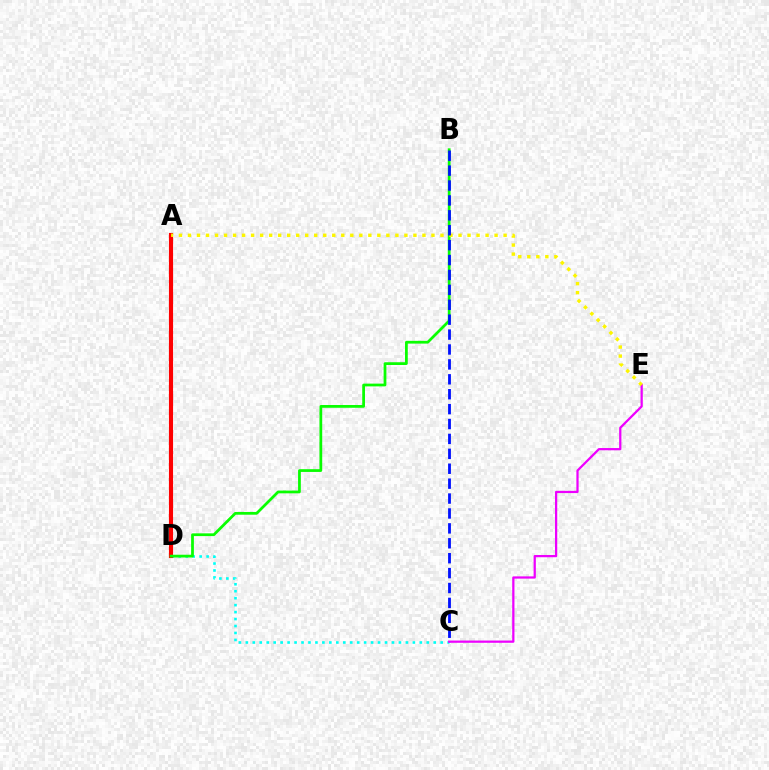{('C', 'D'): [{'color': '#00fff6', 'line_style': 'dotted', 'thickness': 1.89}], ('A', 'D'): [{'color': '#ff0000', 'line_style': 'solid', 'thickness': 2.97}], ('C', 'E'): [{'color': '#ee00ff', 'line_style': 'solid', 'thickness': 1.62}], ('B', 'D'): [{'color': '#08ff00', 'line_style': 'solid', 'thickness': 1.98}], ('A', 'E'): [{'color': '#fcf500', 'line_style': 'dotted', 'thickness': 2.45}], ('B', 'C'): [{'color': '#0010ff', 'line_style': 'dashed', 'thickness': 2.03}]}